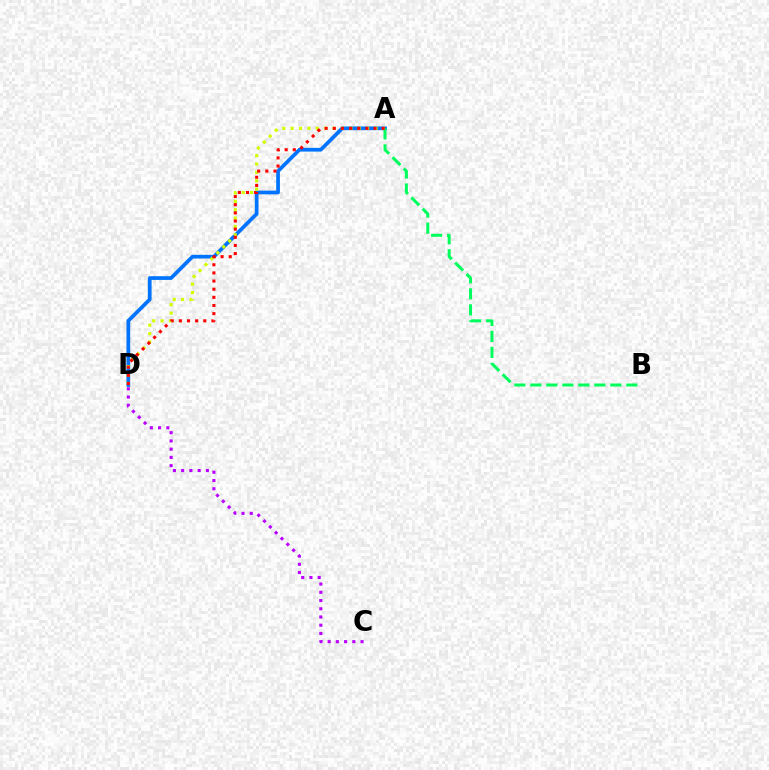{('A', 'D'): [{'color': '#0074ff', 'line_style': 'solid', 'thickness': 2.68}, {'color': '#d1ff00', 'line_style': 'dotted', 'thickness': 2.28}, {'color': '#ff0000', 'line_style': 'dotted', 'thickness': 2.21}], ('A', 'B'): [{'color': '#00ff5c', 'line_style': 'dashed', 'thickness': 2.17}], ('C', 'D'): [{'color': '#b900ff', 'line_style': 'dotted', 'thickness': 2.24}]}